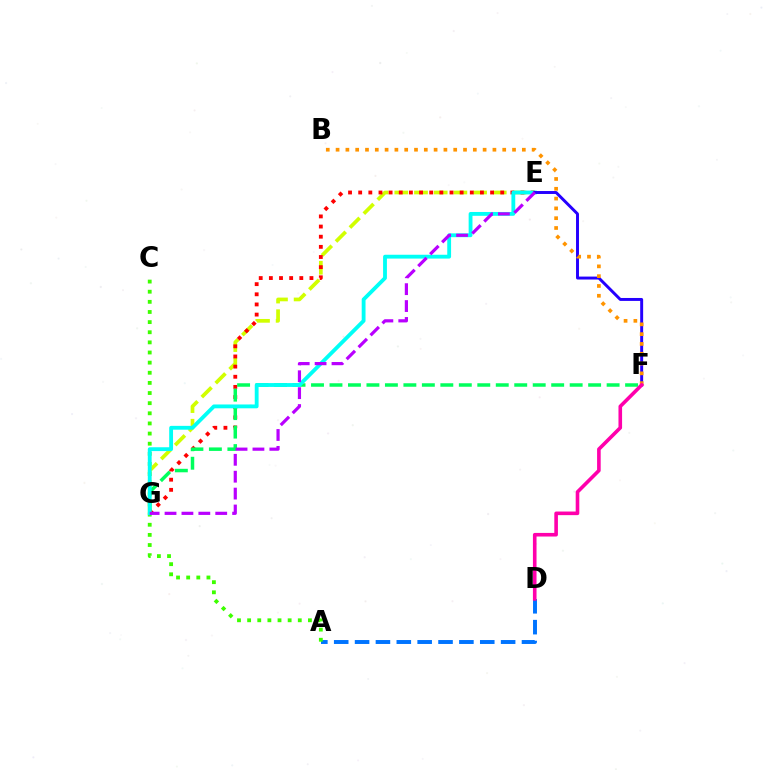{('A', 'D'): [{'color': '#0074ff', 'line_style': 'dashed', 'thickness': 2.83}], ('A', 'C'): [{'color': '#3dff00', 'line_style': 'dotted', 'thickness': 2.75}], ('E', 'G'): [{'color': '#d1ff00', 'line_style': 'dashed', 'thickness': 2.67}, {'color': '#ff0000', 'line_style': 'dotted', 'thickness': 2.76}, {'color': '#00fff6', 'line_style': 'solid', 'thickness': 2.76}, {'color': '#b900ff', 'line_style': 'dashed', 'thickness': 2.3}], ('F', 'G'): [{'color': '#00ff5c', 'line_style': 'dashed', 'thickness': 2.51}], ('E', 'F'): [{'color': '#2500ff', 'line_style': 'solid', 'thickness': 2.12}], ('B', 'F'): [{'color': '#ff9400', 'line_style': 'dotted', 'thickness': 2.66}], ('D', 'F'): [{'color': '#ff00ac', 'line_style': 'solid', 'thickness': 2.6}]}